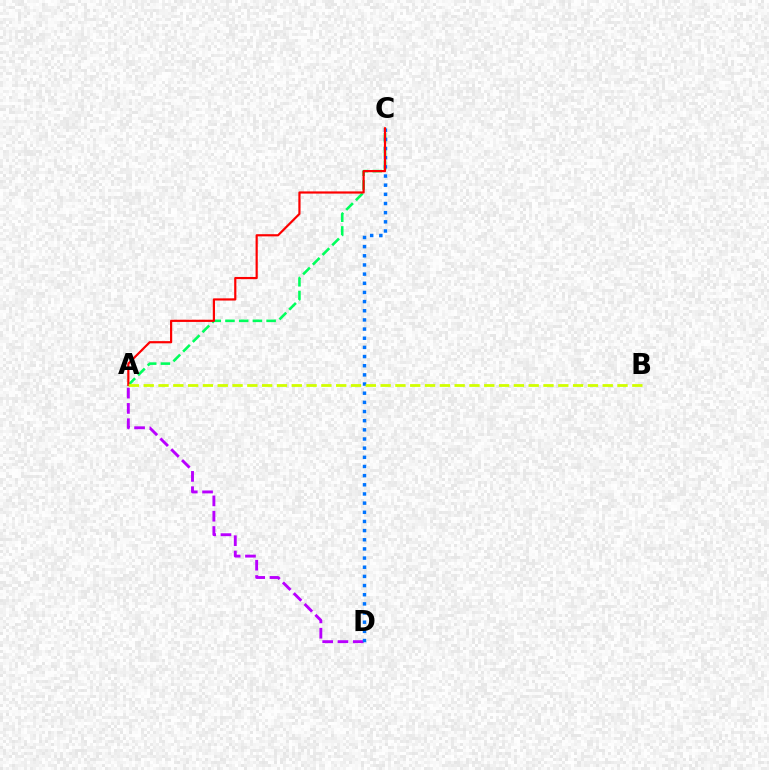{('A', 'D'): [{'color': '#b900ff', 'line_style': 'dashed', 'thickness': 2.08}], ('A', 'C'): [{'color': '#00ff5c', 'line_style': 'dashed', 'thickness': 1.86}, {'color': '#ff0000', 'line_style': 'solid', 'thickness': 1.58}], ('C', 'D'): [{'color': '#0074ff', 'line_style': 'dotted', 'thickness': 2.49}], ('A', 'B'): [{'color': '#d1ff00', 'line_style': 'dashed', 'thickness': 2.01}]}